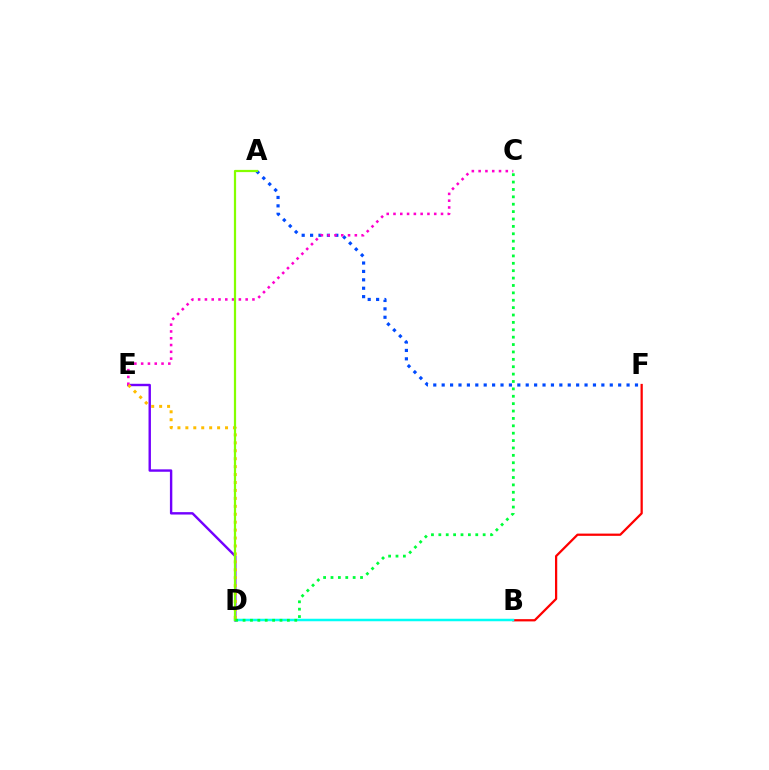{('B', 'F'): [{'color': '#ff0000', 'line_style': 'solid', 'thickness': 1.62}], ('A', 'F'): [{'color': '#004bff', 'line_style': 'dotted', 'thickness': 2.28}], ('B', 'D'): [{'color': '#00fff6', 'line_style': 'solid', 'thickness': 1.8}], ('D', 'E'): [{'color': '#7200ff', 'line_style': 'solid', 'thickness': 1.73}, {'color': '#ffbd00', 'line_style': 'dotted', 'thickness': 2.16}], ('C', 'E'): [{'color': '#ff00cf', 'line_style': 'dotted', 'thickness': 1.84}], ('A', 'D'): [{'color': '#84ff00', 'line_style': 'solid', 'thickness': 1.6}], ('C', 'D'): [{'color': '#00ff39', 'line_style': 'dotted', 'thickness': 2.01}]}